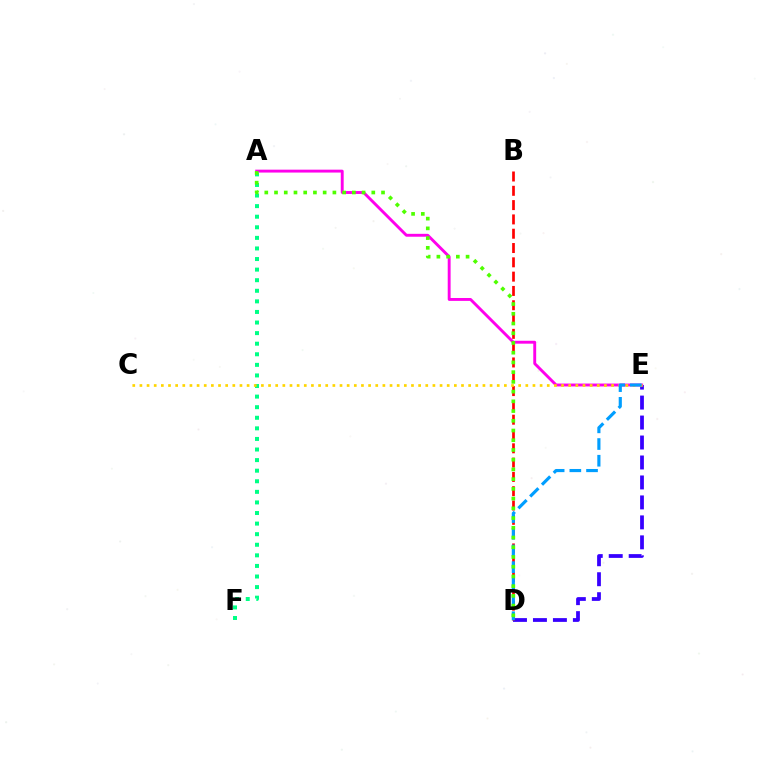{('A', 'F'): [{'color': '#00ff86', 'line_style': 'dotted', 'thickness': 2.88}], ('D', 'E'): [{'color': '#3700ff', 'line_style': 'dashed', 'thickness': 2.71}, {'color': '#009eff', 'line_style': 'dashed', 'thickness': 2.27}], ('A', 'E'): [{'color': '#ff00ed', 'line_style': 'solid', 'thickness': 2.09}], ('B', 'D'): [{'color': '#ff0000', 'line_style': 'dashed', 'thickness': 1.94}], ('C', 'E'): [{'color': '#ffd500', 'line_style': 'dotted', 'thickness': 1.94}], ('A', 'D'): [{'color': '#4fff00', 'line_style': 'dotted', 'thickness': 2.64}]}